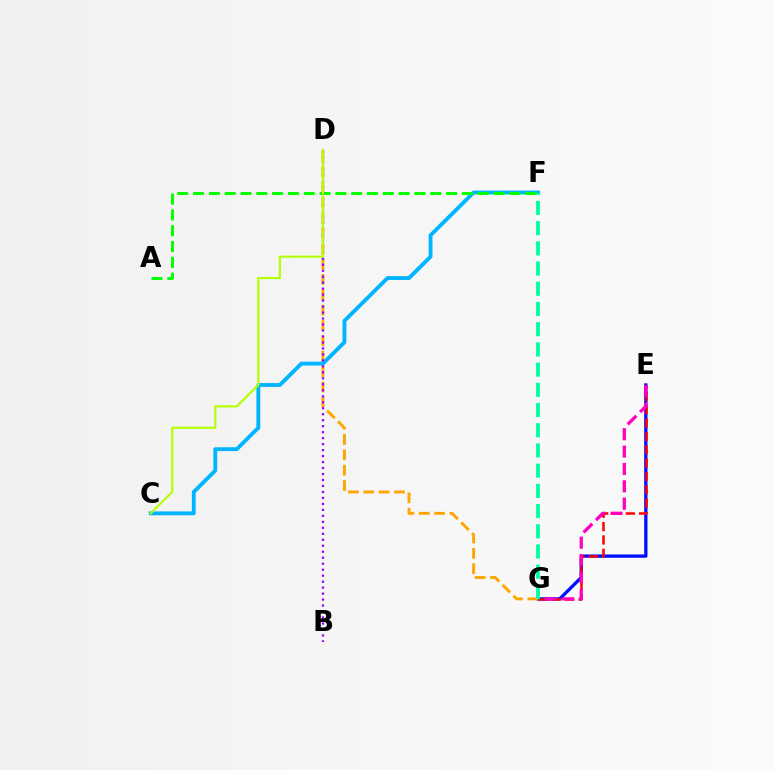{('E', 'G'): [{'color': '#0010ff', 'line_style': 'solid', 'thickness': 2.38}, {'color': '#ff0000', 'line_style': 'dashed', 'thickness': 1.81}, {'color': '#ff00bd', 'line_style': 'dashed', 'thickness': 2.36}], ('D', 'G'): [{'color': '#ffa500', 'line_style': 'dashed', 'thickness': 2.09}], ('C', 'F'): [{'color': '#00b5ff', 'line_style': 'solid', 'thickness': 2.77}], ('A', 'F'): [{'color': '#08ff00', 'line_style': 'dashed', 'thickness': 2.15}], ('B', 'D'): [{'color': '#9b00ff', 'line_style': 'dotted', 'thickness': 1.62}], ('C', 'D'): [{'color': '#b3ff00', 'line_style': 'solid', 'thickness': 1.55}], ('F', 'G'): [{'color': '#00ff9d', 'line_style': 'dashed', 'thickness': 2.75}]}